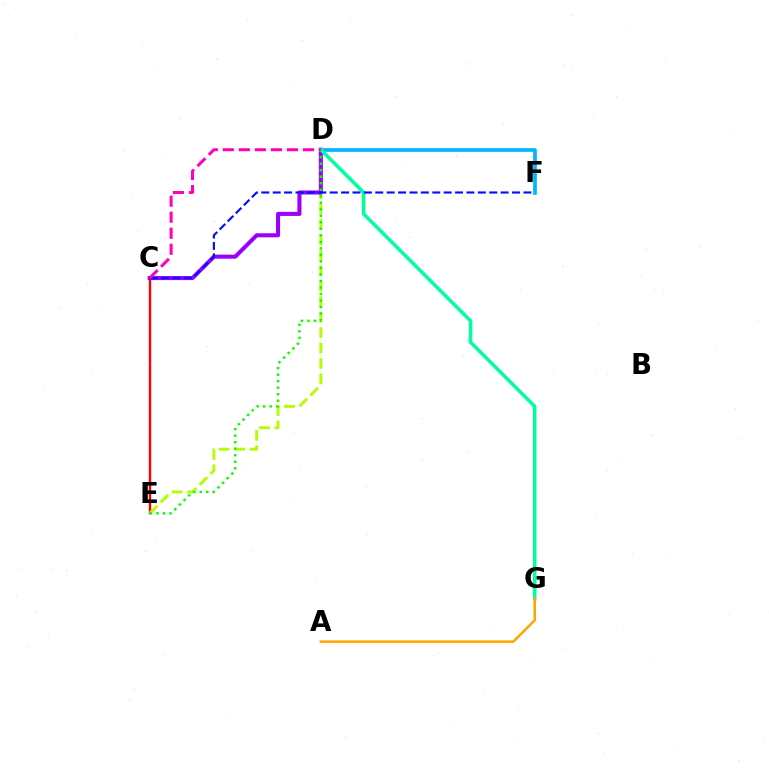{('C', 'E'): [{'color': '#ff0000', 'line_style': 'solid', 'thickness': 1.71}], ('D', 'E'): [{'color': '#b3ff00', 'line_style': 'dashed', 'thickness': 2.1}, {'color': '#08ff00', 'line_style': 'dotted', 'thickness': 1.77}], ('C', 'D'): [{'color': '#9b00ff', 'line_style': 'solid', 'thickness': 2.93}, {'color': '#ff00bd', 'line_style': 'dashed', 'thickness': 2.18}], ('D', 'F'): [{'color': '#00b5ff', 'line_style': 'solid', 'thickness': 2.65}], ('D', 'G'): [{'color': '#00ff9d', 'line_style': 'solid', 'thickness': 2.53}], ('A', 'G'): [{'color': '#ffa500', 'line_style': 'solid', 'thickness': 1.83}], ('C', 'F'): [{'color': '#0010ff', 'line_style': 'dashed', 'thickness': 1.55}]}